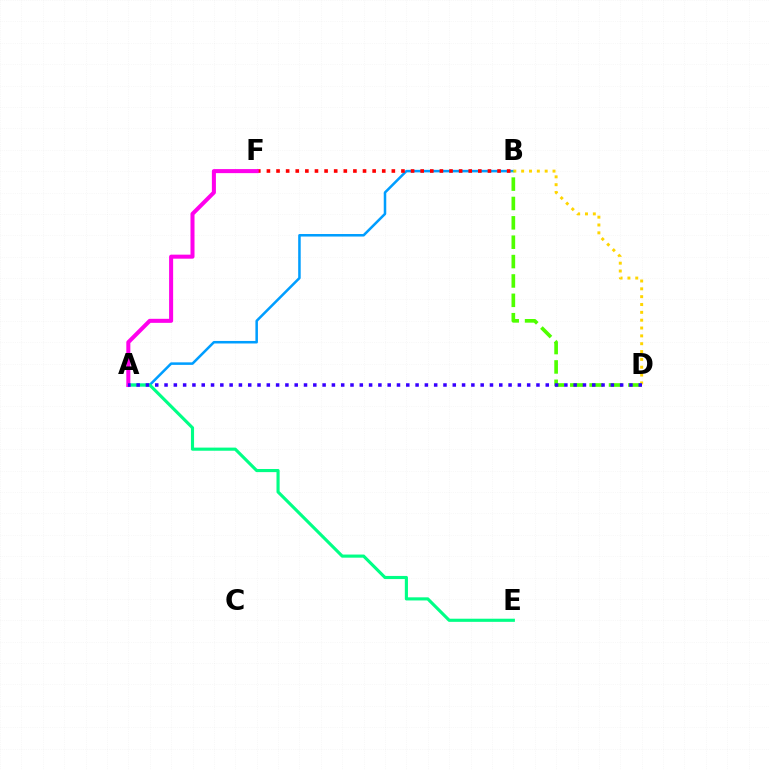{('A', 'B'): [{'color': '#009eff', 'line_style': 'solid', 'thickness': 1.82}], ('A', 'E'): [{'color': '#00ff86', 'line_style': 'solid', 'thickness': 2.25}], ('B', 'F'): [{'color': '#ff0000', 'line_style': 'dotted', 'thickness': 2.61}], ('B', 'D'): [{'color': '#ffd500', 'line_style': 'dotted', 'thickness': 2.13}, {'color': '#4fff00', 'line_style': 'dashed', 'thickness': 2.63}], ('A', 'F'): [{'color': '#ff00ed', 'line_style': 'solid', 'thickness': 2.9}], ('A', 'D'): [{'color': '#3700ff', 'line_style': 'dotted', 'thickness': 2.53}]}